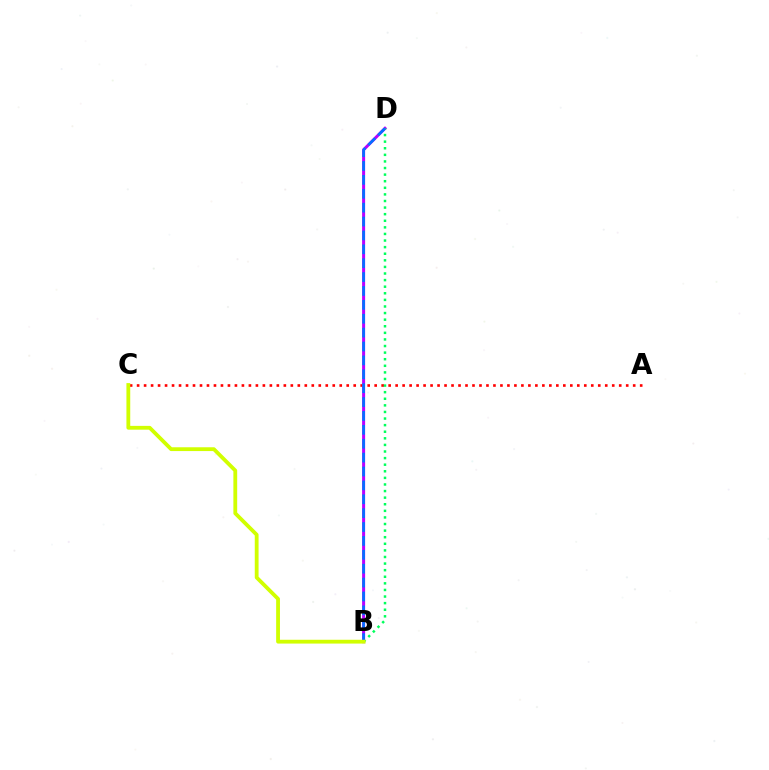{('A', 'C'): [{'color': '#ff0000', 'line_style': 'dotted', 'thickness': 1.9}], ('B', 'D'): [{'color': '#b900ff', 'line_style': 'solid', 'thickness': 2.16}, {'color': '#00ff5c', 'line_style': 'dotted', 'thickness': 1.79}, {'color': '#0074ff', 'line_style': 'dashed', 'thickness': 1.89}], ('B', 'C'): [{'color': '#d1ff00', 'line_style': 'solid', 'thickness': 2.74}]}